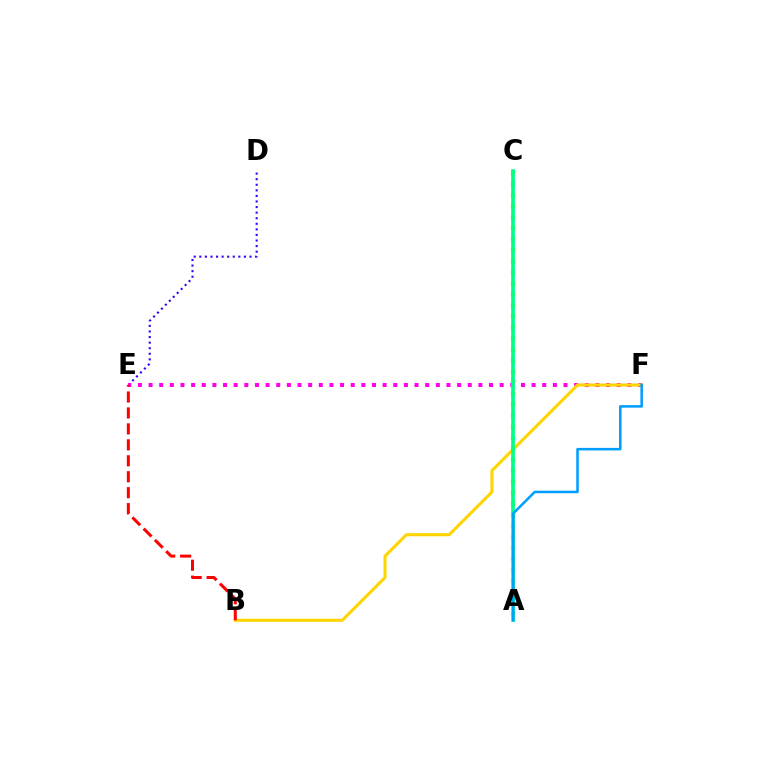{('A', 'C'): [{'color': '#4fff00', 'line_style': 'dotted', 'thickness': 3.0}, {'color': '#00ff86', 'line_style': 'solid', 'thickness': 2.66}], ('D', 'E'): [{'color': '#3700ff', 'line_style': 'dotted', 'thickness': 1.51}], ('E', 'F'): [{'color': '#ff00ed', 'line_style': 'dotted', 'thickness': 2.89}], ('B', 'F'): [{'color': '#ffd500', 'line_style': 'solid', 'thickness': 2.21}], ('B', 'E'): [{'color': '#ff0000', 'line_style': 'dashed', 'thickness': 2.17}], ('A', 'F'): [{'color': '#009eff', 'line_style': 'solid', 'thickness': 1.83}]}